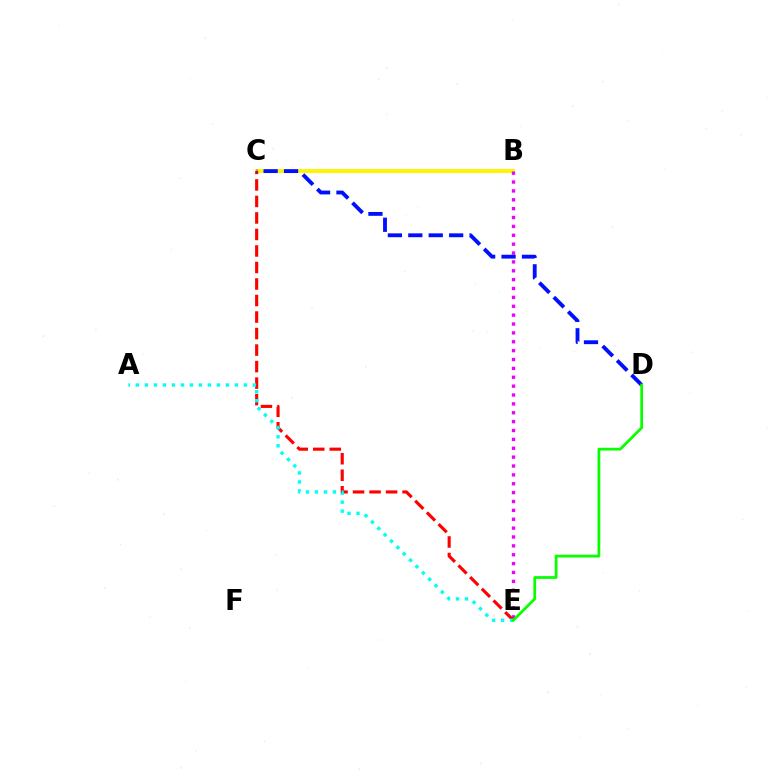{('B', 'C'): [{'color': '#fcf500', 'line_style': 'solid', 'thickness': 2.77}], ('B', 'E'): [{'color': '#ee00ff', 'line_style': 'dotted', 'thickness': 2.41}], ('C', 'E'): [{'color': '#ff0000', 'line_style': 'dashed', 'thickness': 2.24}], ('C', 'D'): [{'color': '#0010ff', 'line_style': 'dashed', 'thickness': 2.77}], ('A', 'E'): [{'color': '#00fff6', 'line_style': 'dotted', 'thickness': 2.44}], ('D', 'E'): [{'color': '#08ff00', 'line_style': 'solid', 'thickness': 1.99}]}